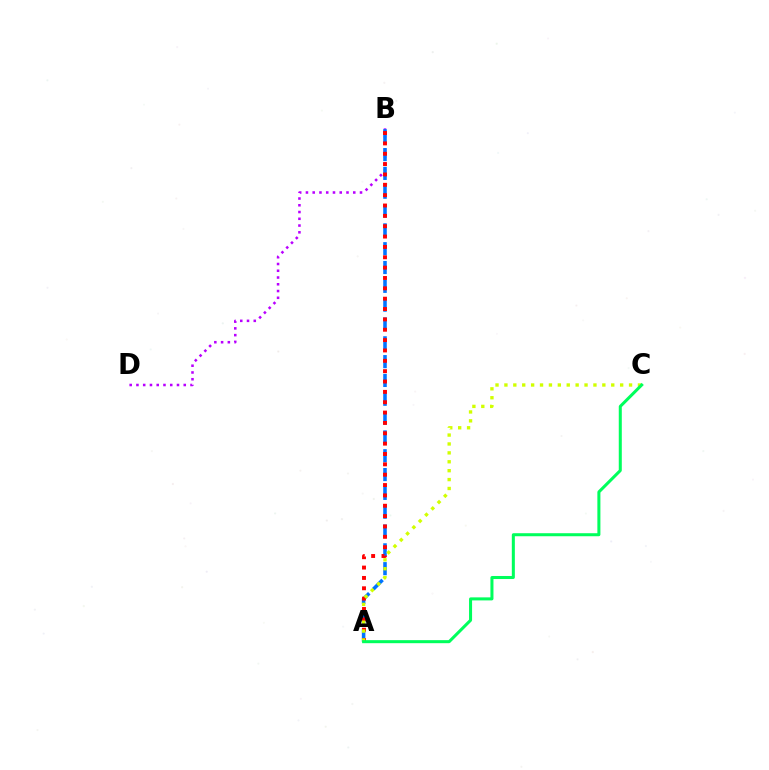{('B', 'D'): [{'color': '#b900ff', 'line_style': 'dotted', 'thickness': 1.84}], ('A', 'B'): [{'color': '#0074ff', 'line_style': 'dashed', 'thickness': 2.56}, {'color': '#ff0000', 'line_style': 'dotted', 'thickness': 2.81}], ('A', 'C'): [{'color': '#d1ff00', 'line_style': 'dotted', 'thickness': 2.42}, {'color': '#00ff5c', 'line_style': 'solid', 'thickness': 2.18}]}